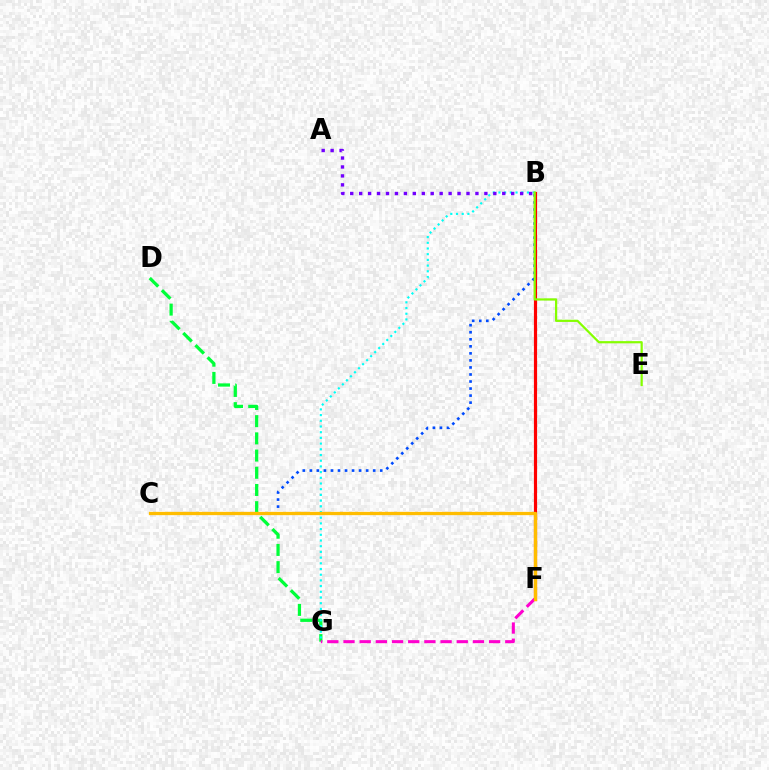{('D', 'G'): [{'color': '#00ff39', 'line_style': 'dashed', 'thickness': 2.34}], ('B', 'C'): [{'color': '#004bff', 'line_style': 'dotted', 'thickness': 1.91}], ('B', 'G'): [{'color': '#00fff6', 'line_style': 'dotted', 'thickness': 1.55}], ('B', 'F'): [{'color': '#ff0000', 'line_style': 'solid', 'thickness': 2.28}], ('F', 'G'): [{'color': '#ff00cf', 'line_style': 'dashed', 'thickness': 2.2}], ('C', 'F'): [{'color': '#ffbd00', 'line_style': 'solid', 'thickness': 2.37}], ('B', 'E'): [{'color': '#84ff00', 'line_style': 'solid', 'thickness': 1.59}], ('A', 'B'): [{'color': '#7200ff', 'line_style': 'dotted', 'thickness': 2.43}]}